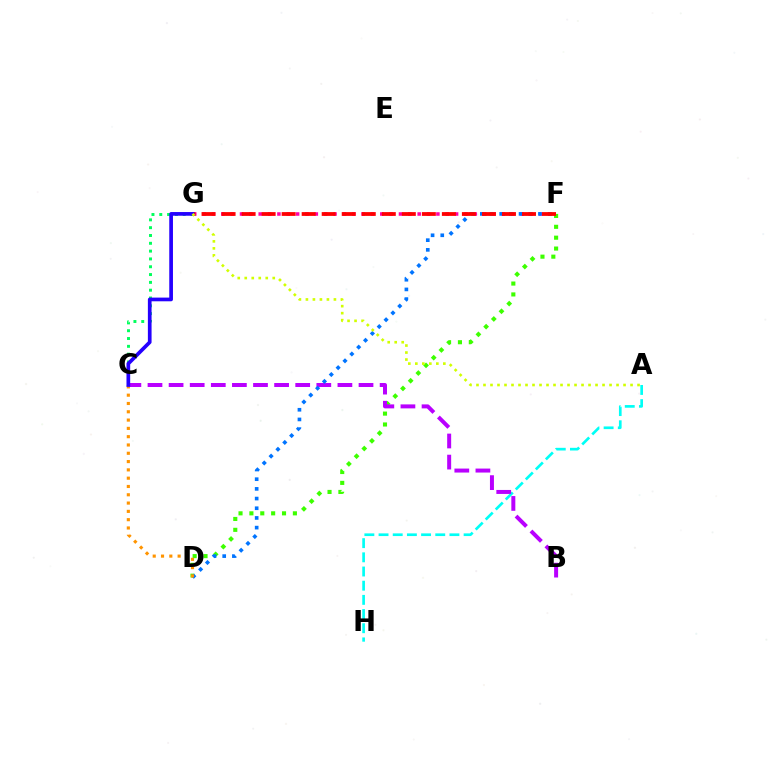{('A', 'H'): [{'color': '#00fff6', 'line_style': 'dashed', 'thickness': 1.93}], ('D', 'F'): [{'color': '#3dff00', 'line_style': 'dotted', 'thickness': 2.95}, {'color': '#0074ff', 'line_style': 'dotted', 'thickness': 2.63}], ('F', 'G'): [{'color': '#ff00ac', 'line_style': 'dotted', 'thickness': 2.54}, {'color': '#ff0000', 'line_style': 'dashed', 'thickness': 2.72}], ('B', 'C'): [{'color': '#b900ff', 'line_style': 'dashed', 'thickness': 2.87}], ('C', 'G'): [{'color': '#00ff5c', 'line_style': 'dotted', 'thickness': 2.12}, {'color': '#2500ff', 'line_style': 'solid', 'thickness': 2.66}], ('C', 'D'): [{'color': '#ff9400', 'line_style': 'dotted', 'thickness': 2.26}], ('A', 'G'): [{'color': '#d1ff00', 'line_style': 'dotted', 'thickness': 1.9}]}